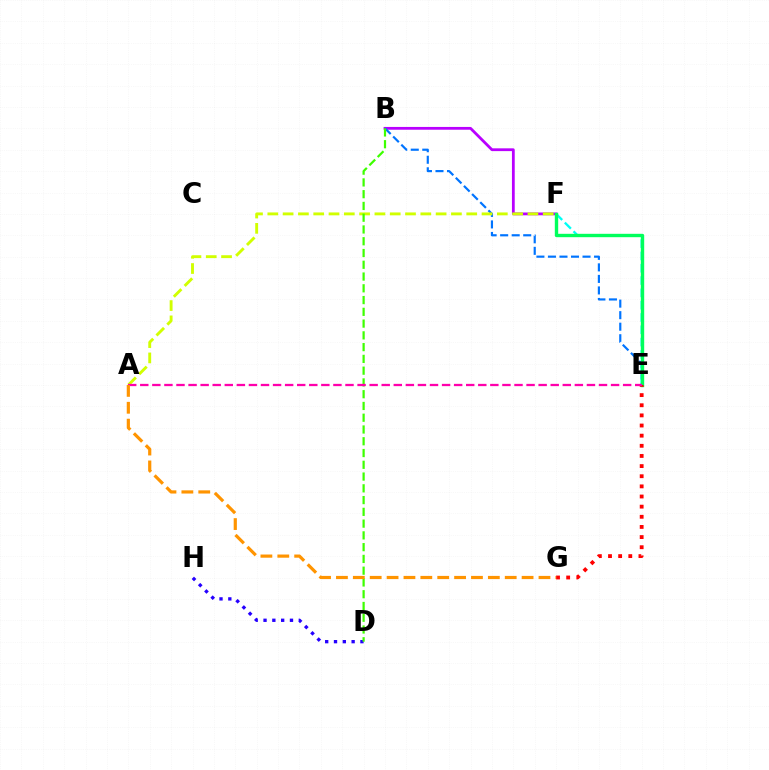{('B', 'F'): [{'color': '#b900ff', 'line_style': 'solid', 'thickness': 2.0}], ('B', 'E'): [{'color': '#0074ff', 'line_style': 'dashed', 'thickness': 1.57}], ('D', 'H'): [{'color': '#2500ff', 'line_style': 'dotted', 'thickness': 2.39}], ('E', 'F'): [{'color': '#00fff6', 'line_style': 'dashed', 'thickness': 1.67}, {'color': '#00ff5c', 'line_style': 'solid', 'thickness': 2.43}], ('A', 'F'): [{'color': '#d1ff00', 'line_style': 'dashed', 'thickness': 2.08}], ('B', 'D'): [{'color': '#3dff00', 'line_style': 'dashed', 'thickness': 1.6}], ('E', 'G'): [{'color': '#ff0000', 'line_style': 'dotted', 'thickness': 2.76}], ('A', 'E'): [{'color': '#ff00ac', 'line_style': 'dashed', 'thickness': 1.64}], ('A', 'G'): [{'color': '#ff9400', 'line_style': 'dashed', 'thickness': 2.29}]}